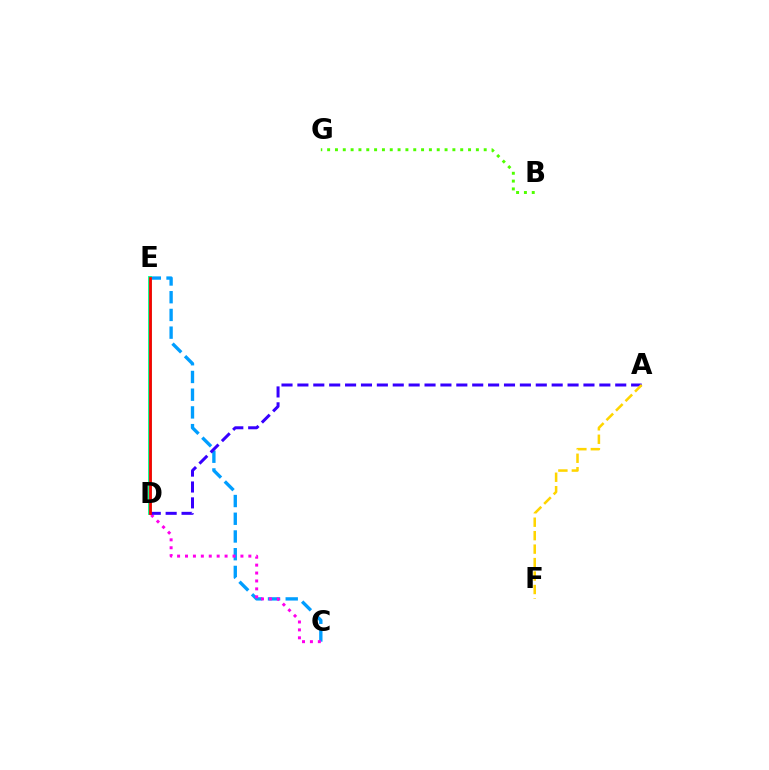{('C', 'E'): [{'color': '#009eff', 'line_style': 'dashed', 'thickness': 2.41}], ('D', 'E'): [{'color': '#00ff86', 'line_style': 'solid', 'thickness': 2.75}, {'color': '#ff0000', 'line_style': 'solid', 'thickness': 1.99}], ('C', 'D'): [{'color': '#ff00ed', 'line_style': 'dotted', 'thickness': 2.15}], ('A', 'D'): [{'color': '#3700ff', 'line_style': 'dashed', 'thickness': 2.16}], ('B', 'G'): [{'color': '#4fff00', 'line_style': 'dotted', 'thickness': 2.13}], ('A', 'F'): [{'color': '#ffd500', 'line_style': 'dashed', 'thickness': 1.83}]}